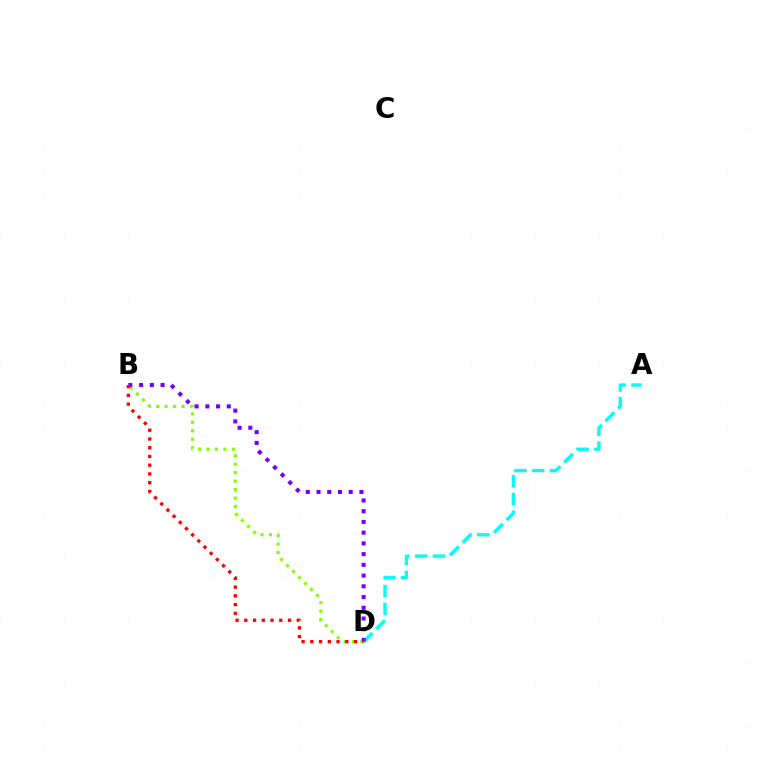{('A', 'D'): [{'color': '#00fff6', 'line_style': 'dashed', 'thickness': 2.41}], ('B', 'D'): [{'color': '#84ff00', 'line_style': 'dotted', 'thickness': 2.3}, {'color': '#7200ff', 'line_style': 'dotted', 'thickness': 2.92}, {'color': '#ff0000', 'line_style': 'dotted', 'thickness': 2.37}]}